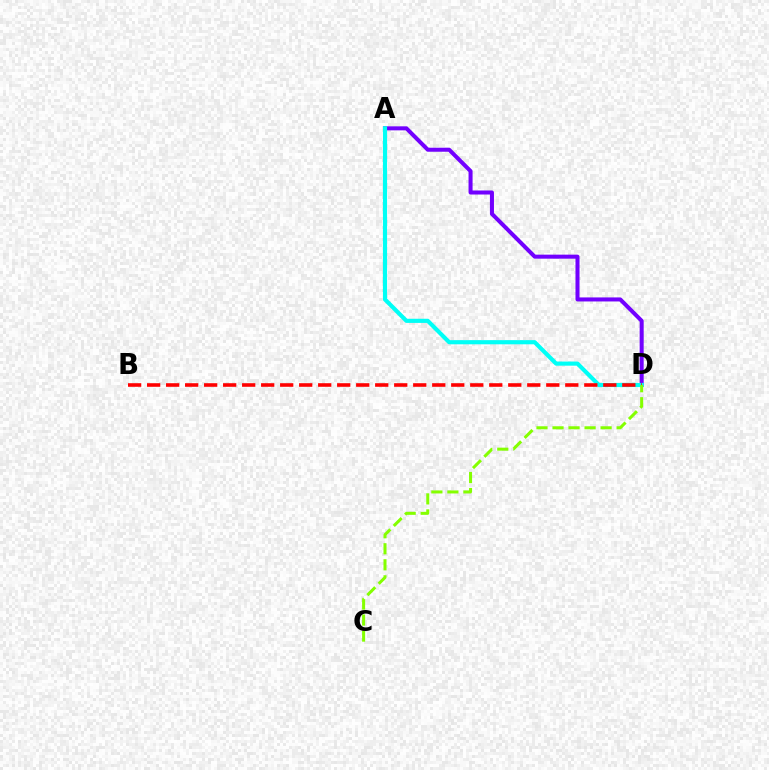{('A', 'D'): [{'color': '#7200ff', 'line_style': 'solid', 'thickness': 2.9}, {'color': '#00fff6', 'line_style': 'solid', 'thickness': 2.99}], ('B', 'D'): [{'color': '#ff0000', 'line_style': 'dashed', 'thickness': 2.58}], ('C', 'D'): [{'color': '#84ff00', 'line_style': 'dashed', 'thickness': 2.18}]}